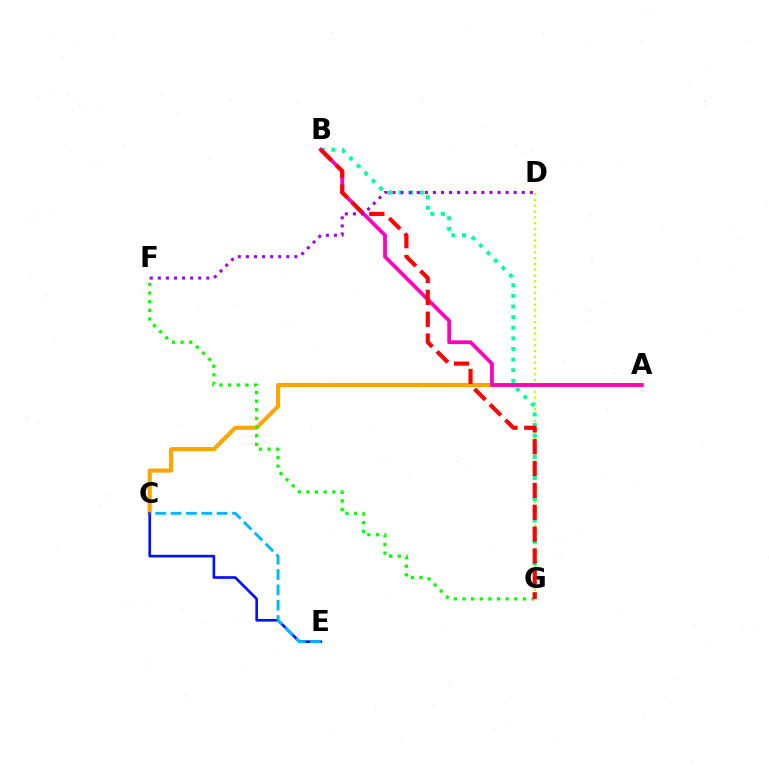{('A', 'C'): [{'color': '#ffa500', 'line_style': 'solid', 'thickness': 2.98}], ('D', 'G'): [{'color': '#b3ff00', 'line_style': 'dotted', 'thickness': 1.58}], ('F', 'G'): [{'color': '#08ff00', 'line_style': 'dotted', 'thickness': 2.35}], ('C', 'E'): [{'color': '#0010ff', 'line_style': 'solid', 'thickness': 1.91}, {'color': '#00b5ff', 'line_style': 'dashed', 'thickness': 2.08}], ('B', 'G'): [{'color': '#00ff9d', 'line_style': 'dotted', 'thickness': 2.88}, {'color': '#ff0000', 'line_style': 'dashed', 'thickness': 2.97}], ('A', 'B'): [{'color': '#ff00bd', 'line_style': 'solid', 'thickness': 2.7}], ('D', 'F'): [{'color': '#9b00ff', 'line_style': 'dotted', 'thickness': 2.19}]}